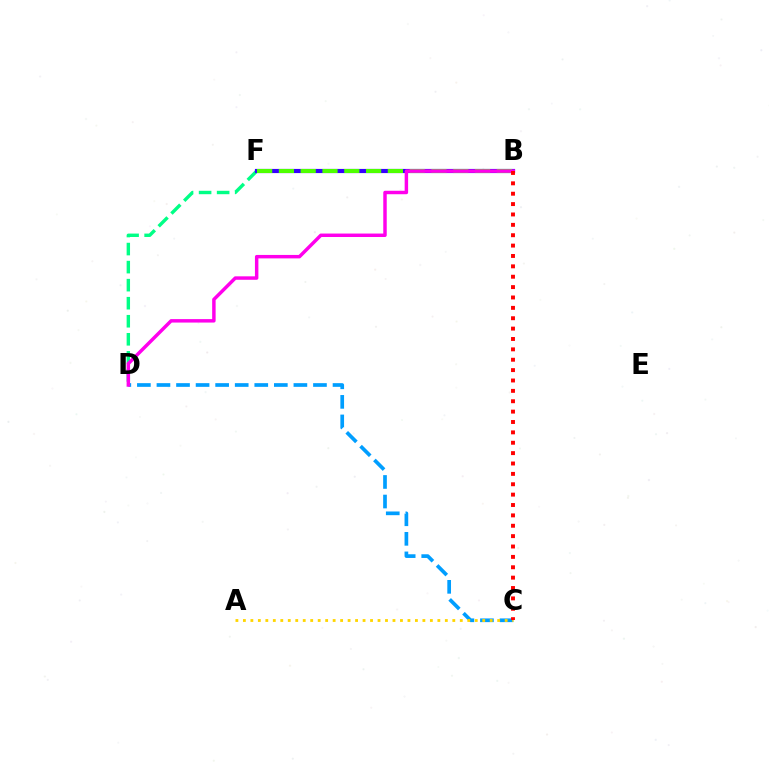{('D', 'F'): [{'color': '#00ff86', 'line_style': 'dashed', 'thickness': 2.45}], ('B', 'F'): [{'color': '#3700ff', 'line_style': 'solid', 'thickness': 2.99}, {'color': '#4fff00', 'line_style': 'dashed', 'thickness': 2.96}], ('C', 'D'): [{'color': '#009eff', 'line_style': 'dashed', 'thickness': 2.66}], ('B', 'D'): [{'color': '#ff00ed', 'line_style': 'solid', 'thickness': 2.49}], ('A', 'C'): [{'color': '#ffd500', 'line_style': 'dotted', 'thickness': 2.03}], ('B', 'C'): [{'color': '#ff0000', 'line_style': 'dotted', 'thickness': 2.82}]}